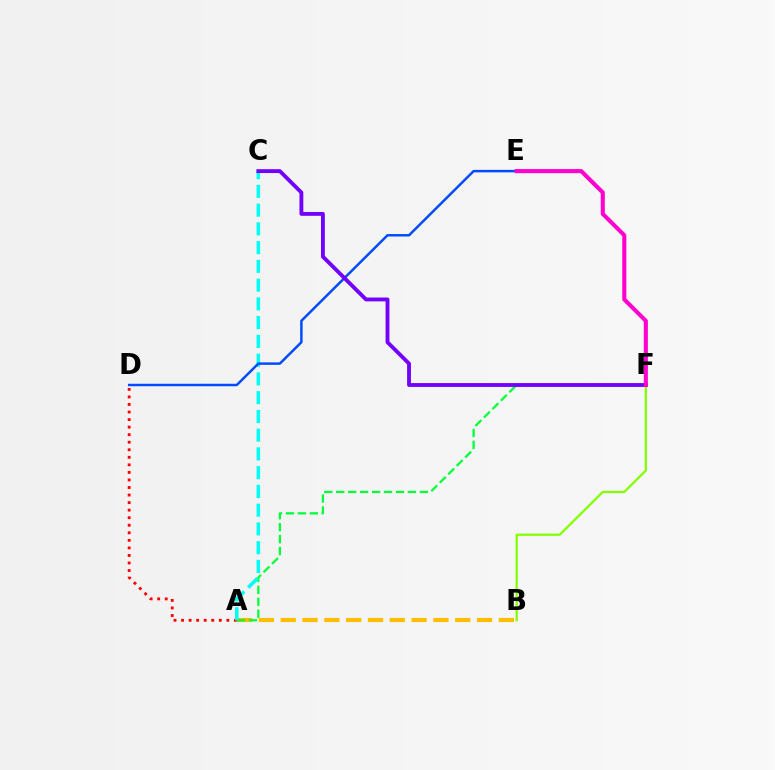{('A', 'B'): [{'color': '#ffbd00', 'line_style': 'dashed', 'thickness': 2.96}], ('A', 'F'): [{'color': '#00ff39', 'line_style': 'dashed', 'thickness': 1.62}], ('A', 'D'): [{'color': '#ff0000', 'line_style': 'dotted', 'thickness': 2.05}], ('B', 'F'): [{'color': '#84ff00', 'line_style': 'solid', 'thickness': 1.63}], ('A', 'C'): [{'color': '#00fff6', 'line_style': 'dashed', 'thickness': 2.55}], ('D', 'E'): [{'color': '#004bff', 'line_style': 'solid', 'thickness': 1.78}], ('C', 'F'): [{'color': '#7200ff', 'line_style': 'solid', 'thickness': 2.77}], ('E', 'F'): [{'color': '#ff00cf', 'line_style': 'solid', 'thickness': 2.94}]}